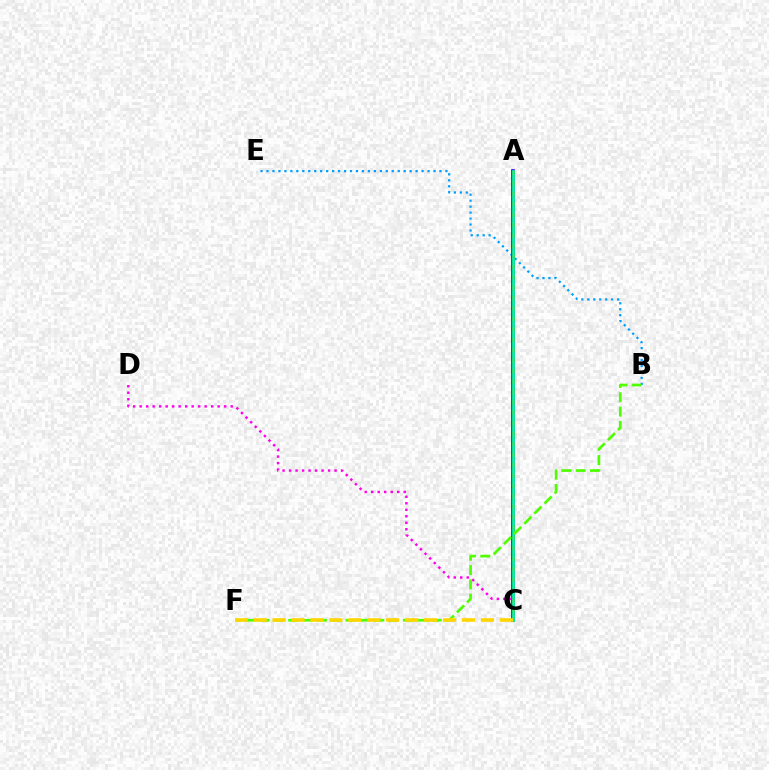{('B', 'E'): [{'color': '#009eff', 'line_style': 'dotted', 'thickness': 1.62}], ('A', 'C'): [{'color': '#3700ff', 'line_style': 'solid', 'thickness': 2.62}, {'color': '#ff0000', 'line_style': 'dotted', 'thickness': 2.83}, {'color': '#00ff86', 'line_style': 'solid', 'thickness': 1.95}], ('C', 'D'): [{'color': '#ff00ed', 'line_style': 'dotted', 'thickness': 1.77}], ('B', 'F'): [{'color': '#4fff00', 'line_style': 'dashed', 'thickness': 1.95}], ('C', 'F'): [{'color': '#ffd500', 'line_style': 'dashed', 'thickness': 2.57}]}